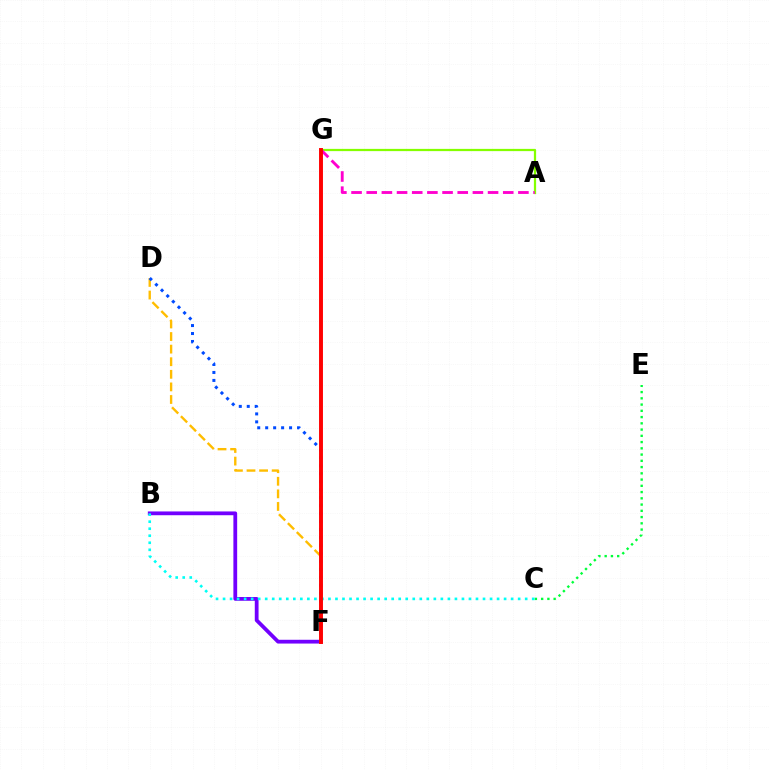{('C', 'E'): [{'color': '#00ff39', 'line_style': 'dotted', 'thickness': 1.7}], ('A', 'G'): [{'color': '#84ff00', 'line_style': 'solid', 'thickness': 1.61}, {'color': '#ff00cf', 'line_style': 'dashed', 'thickness': 2.06}], ('B', 'F'): [{'color': '#7200ff', 'line_style': 'solid', 'thickness': 2.72}], ('B', 'C'): [{'color': '#00fff6', 'line_style': 'dotted', 'thickness': 1.91}], ('D', 'F'): [{'color': '#ffbd00', 'line_style': 'dashed', 'thickness': 1.71}, {'color': '#004bff', 'line_style': 'dotted', 'thickness': 2.16}], ('F', 'G'): [{'color': '#ff0000', 'line_style': 'solid', 'thickness': 2.82}]}